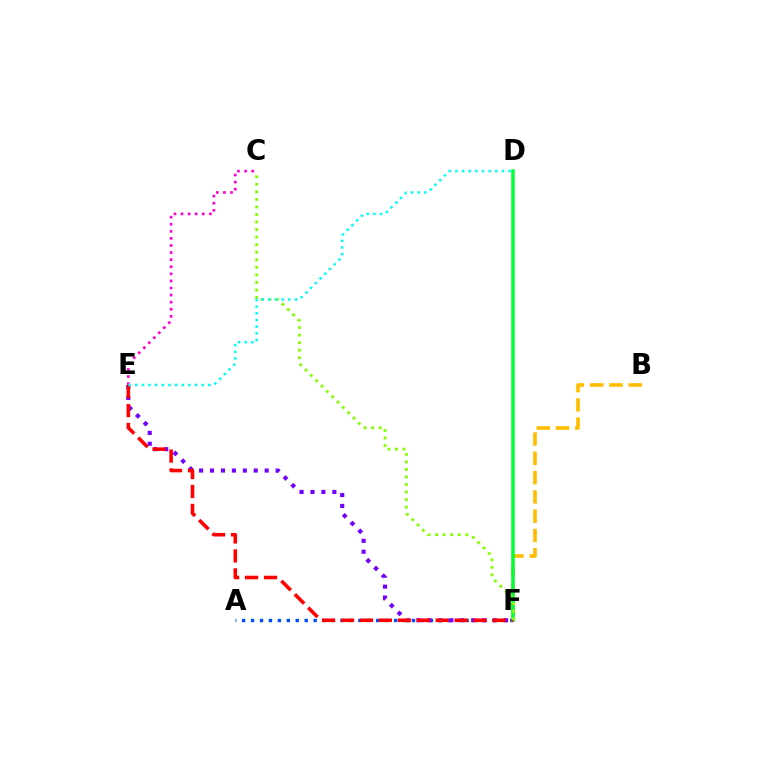{('B', 'F'): [{'color': '#ffbd00', 'line_style': 'dashed', 'thickness': 2.62}], ('A', 'F'): [{'color': '#004bff', 'line_style': 'dotted', 'thickness': 2.43}], ('E', 'F'): [{'color': '#7200ff', 'line_style': 'dotted', 'thickness': 2.97}, {'color': '#ff0000', 'line_style': 'dashed', 'thickness': 2.57}], ('D', 'F'): [{'color': '#00ff39', 'line_style': 'solid', 'thickness': 2.53}], ('C', 'E'): [{'color': '#ff00cf', 'line_style': 'dotted', 'thickness': 1.93}], ('C', 'F'): [{'color': '#84ff00', 'line_style': 'dotted', 'thickness': 2.05}], ('D', 'E'): [{'color': '#00fff6', 'line_style': 'dotted', 'thickness': 1.81}]}